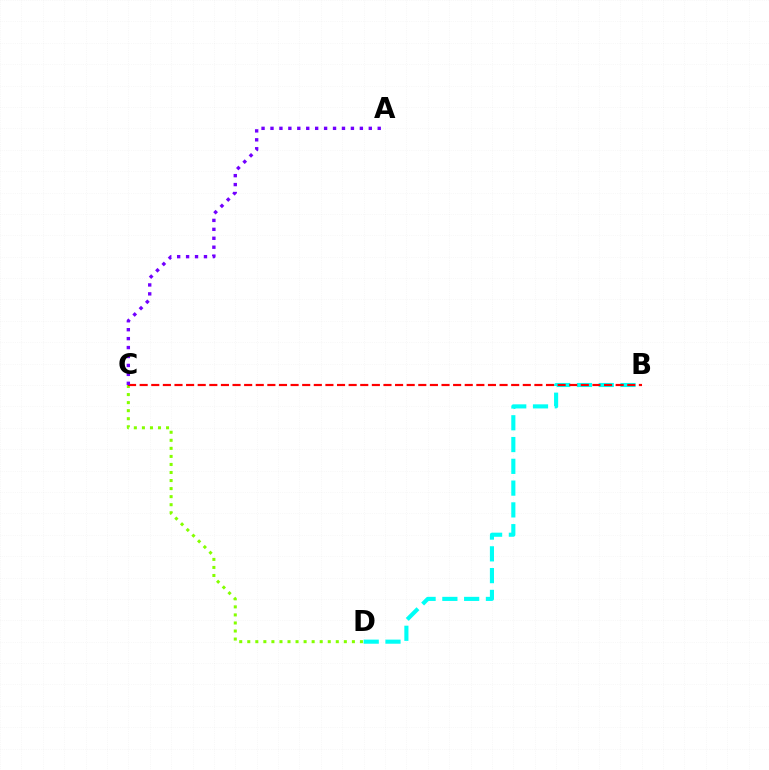{('C', 'D'): [{'color': '#84ff00', 'line_style': 'dotted', 'thickness': 2.19}], ('B', 'D'): [{'color': '#00fff6', 'line_style': 'dashed', 'thickness': 2.96}], ('B', 'C'): [{'color': '#ff0000', 'line_style': 'dashed', 'thickness': 1.58}], ('A', 'C'): [{'color': '#7200ff', 'line_style': 'dotted', 'thickness': 2.43}]}